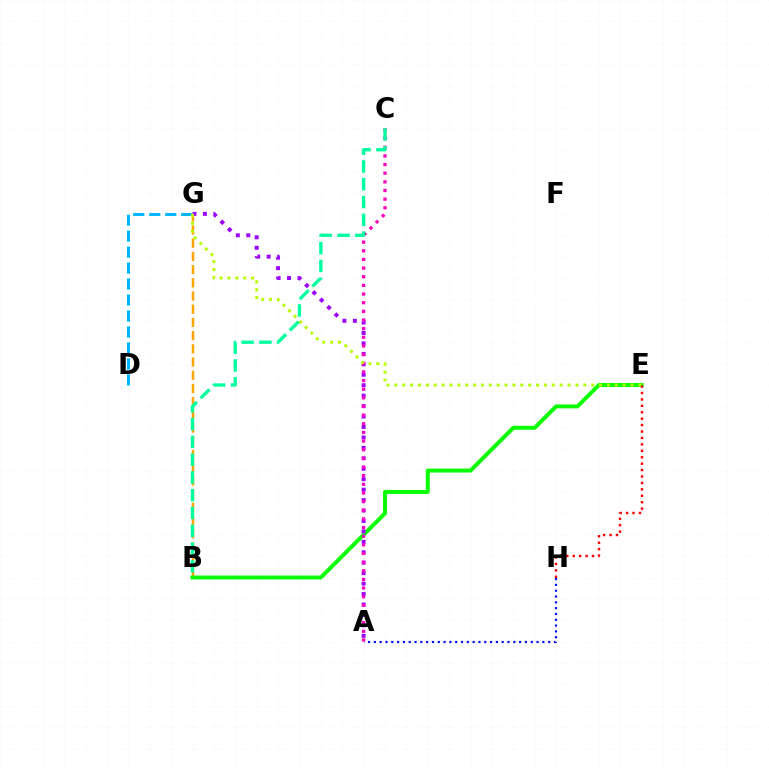{('B', 'G'): [{'color': '#ffa500', 'line_style': 'dashed', 'thickness': 1.79}], ('B', 'E'): [{'color': '#08ff00', 'line_style': 'solid', 'thickness': 2.86}], ('A', 'G'): [{'color': '#9b00ff', 'line_style': 'dotted', 'thickness': 2.84}], ('A', 'H'): [{'color': '#0010ff', 'line_style': 'dotted', 'thickness': 1.58}], ('A', 'C'): [{'color': '#ff00bd', 'line_style': 'dotted', 'thickness': 2.35}], ('D', 'G'): [{'color': '#00b5ff', 'line_style': 'dashed', 'thickness': 2.17}], ('E', 'G'): [{'color': '#b3ff00', 'line_style': 'dotted', 'thickness': 2.14}], ('E', 'H'): [{'color': '#ff0000', 'line_style': 'dotted', 'thickness': 1.75}], ('B', 'C'): [{'color': '#00ff9d', 'line_style': 'dashed', 'thickness': 2.42}]}